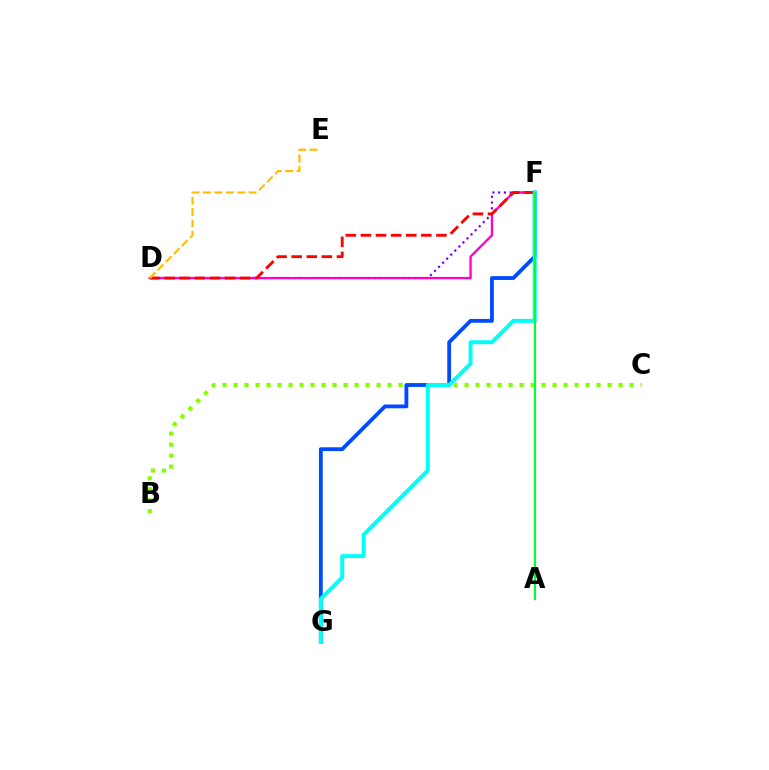{('D', 'F'): [{'color': '#7200ff', 'line_style': 'dotted', 'thickness': 1.56}, {'color': '#ff00cf', 'line_style': 'solid', 'thickness': 1.66}, {'color': '#ff0000', 'line_style': 'dashed', 'thickness': 2.05}], ('B', 'C'): [{'color': '#84ff00', 'line_style': 'dotted', 'thickness': 2.99}], ('F', 'G'): [{'color': '#004bff', 'line_style': 'solid', 'thickness': 2.75}, {'color': '#00fff6', 'line_style': 'solid', 'thickness': 2.85}], ('D', 'E'): [{'color': '#ffbd00', 'line_style': 'dashed', 'thickness': 1.55}], ('A', 'F'): [{'color': '#00ff39', 'line_style': 'solid', 'thickness': 1.56}]}